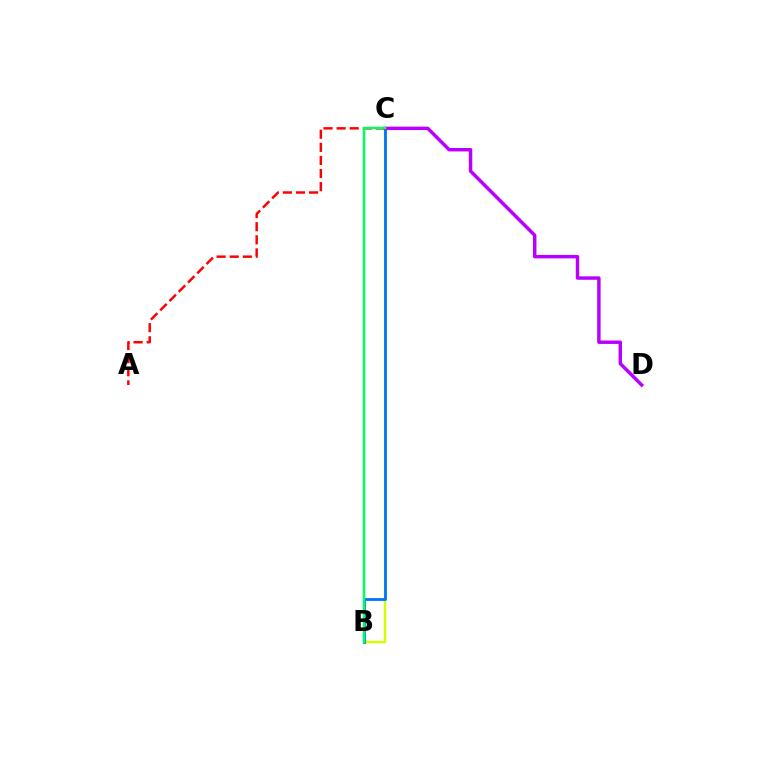{('B', 'C'): [{'color': '#d1ff00', 'line_style': 'solid', 'thickness': 1.73}, {'color': '#0074ff', 'line_style': 'solid', 'thickness': 2.02}, {'color': '#00ff5c', 'line_style': 'solid', 'thickness': 1.79}], ('A', 'C'): [{'color': '#ff0000', 'line_style': 'dashed', 'thickness': 1.78}], ('C', 'D'): [{'color': '#b900ff', 'line_style': 'solid', 'thickness': 2.48}]}